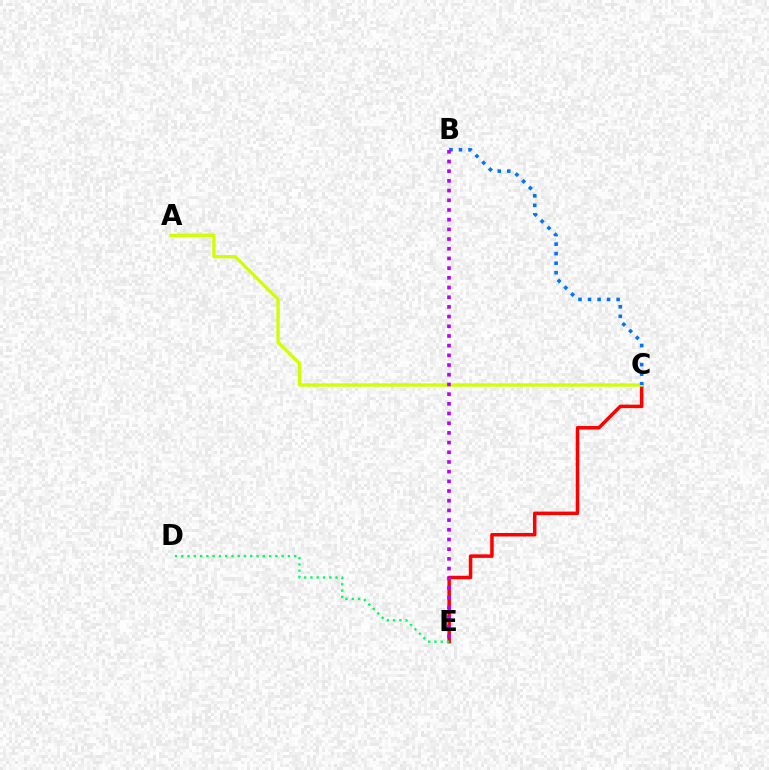{('C', 'E'): [{'color': '#ff0000', 'line_style': 'solid', 'thickness': 2.52}], ('A', 'C'): [{'color': '#d1ff00', 'line_style': 'solid', 'thickness': 2.38}], ('D', 'E'): [{'color': '#00ff5c', 'line_style': 'dotted', 'thickness': 1.7}], ('B', 'C'): [{'color': '#0074ff', 'line_style': 'dotted', 'thickness': 2.59}], ('B', 'E'): [{'color': '#b900ff', 'line_style': 'dotted', 'thickness': 2.63}]}